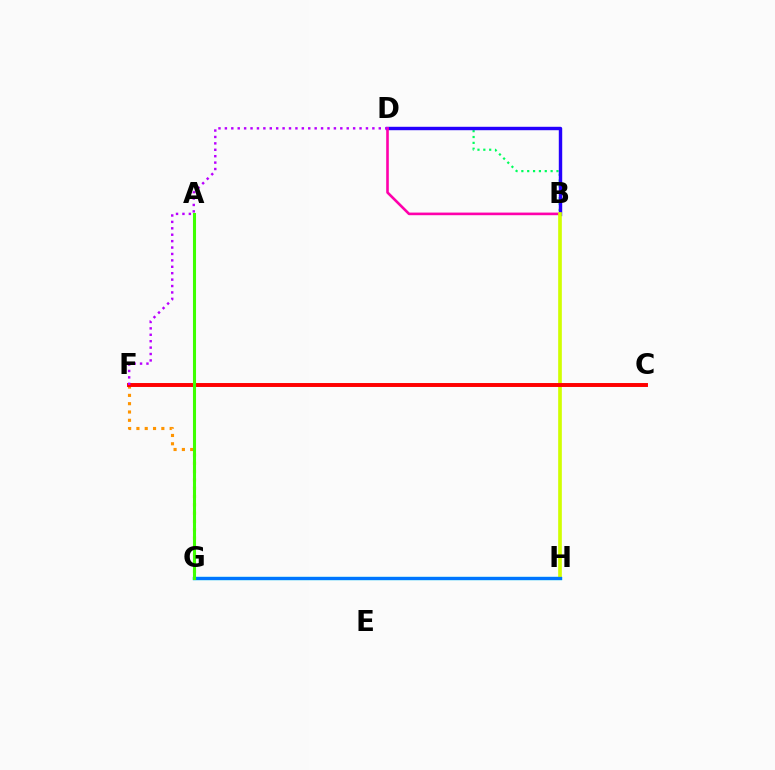{('F', 'G'): [{'color': '#ff9400', 'line_style': 'dotted', 'thickness': 2.26}], ('B', 'D'): [{'color': '#00ff5c', 'line_style': 'dotted', 'thickness': 1.59}, {'color': '#2500ff', 'line_style': 'solid', 'thickness': 2.46}, {'color': '#ff00ac', 'line_style': 'solid', 'thickness': 1.88}], ('G', 'H'): [{'color': '#00fff6', 'line_style': 'solid', 'thickness': 2.37}, {'color': '#0074ff', 'line_style': 'solid', 'thickness': 2.34}], ('B', 'H'): [{'color': '#d1ff00', 'line_style': 'solid', 'thickness': 2.64}], ('C', 'F'): [{'color': '#ff0000', 'line_style': 'solid', 'thickness': 2.83}], ('A', 'G'): [{'color': '#3dff00', 'line_style': 'solid', 'thickness': 2.21}], ('D', 'F'): [{'color': '#b900ff', 'line_style': 'dotted', 'thickness': 1.74}]}